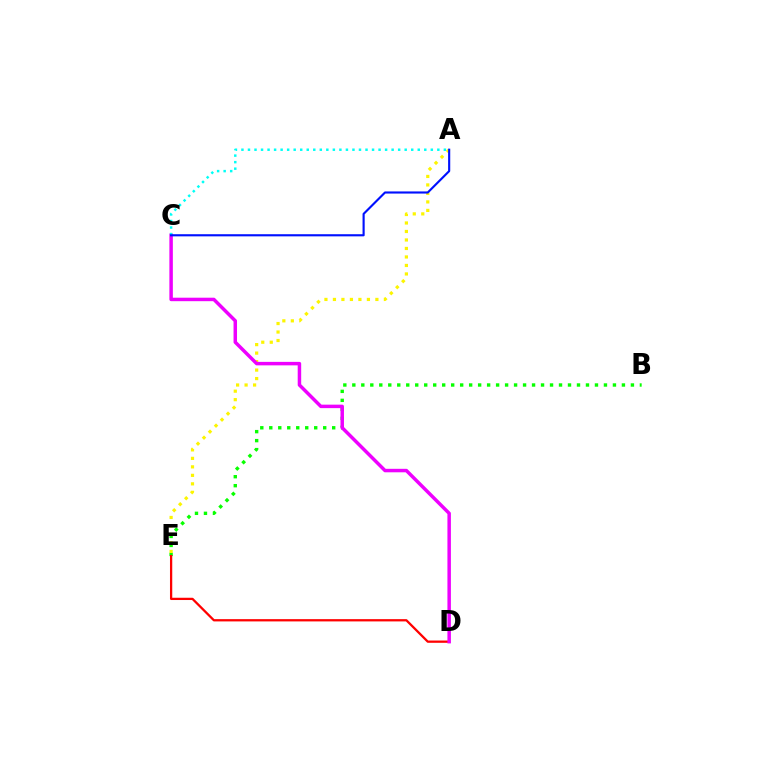{('B', 'E'): [{'color': '#08ff00', 'line_style': 'dotted', 'thickness': 2.44}], ('A', 'E'): [{'color': '#fcf500', 'line_style': 'dotted', 'thickness': 2.31}], ('D', 'E'): [{'color': '#ff0000', 'line_style': 'solid', 'thickness': 1.64}], ('C', 'D'): [{'color': '#ee00ff', 'line_style': 'solid', 'thickness': 2.51}], ('A', 'C'): [{'color': '#00fff6', 'line_style': 'dotted', 'thickness': 1.77}, {'color': '#0010ff', 'line_style': 'solid', 'thickness': 1.54}]}